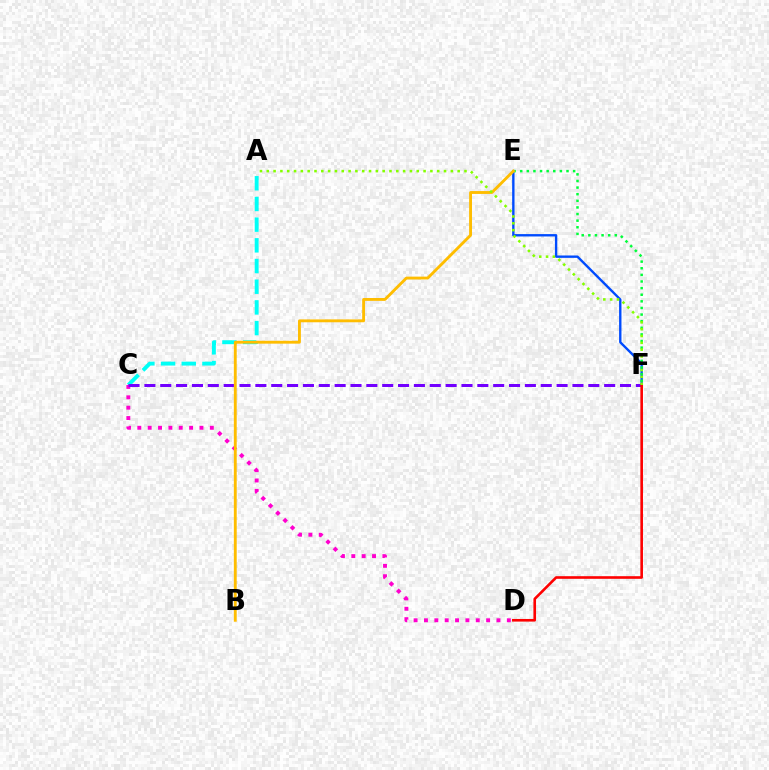{('A', 'C'): [{'color': '#00fff6', 'line_style': 'dashed', 'thickness': 2.81}], ('C', 'D'): [{'color': '#ff00cf', 'line_style': 'dotted', 'thickness': 2.81}], ('E', 'F'): [{'color': '#004bff', 'line_style': 'solid', 'thickness': 1.71}, {'color': '#00ff39', 'line_style': 'dotted', 'thickness': 1.8}], ('C', 'F'): [{'color': '#7200ff', 'line_style': 'dashed', 'thickness': 2.15}], ('D', 'F'): [{'color': '#ff0000', 'line_style': 'solid', 'thickness': 1.89}], ('B', 'E'): [{'color': '#ffbd00', 'line_style': 'solid', 'thickness': 2.06}], ('A', 'F'): [{'color': '#84ff00', 'line_style': 'dotted', 'thickness': 1.85}]}